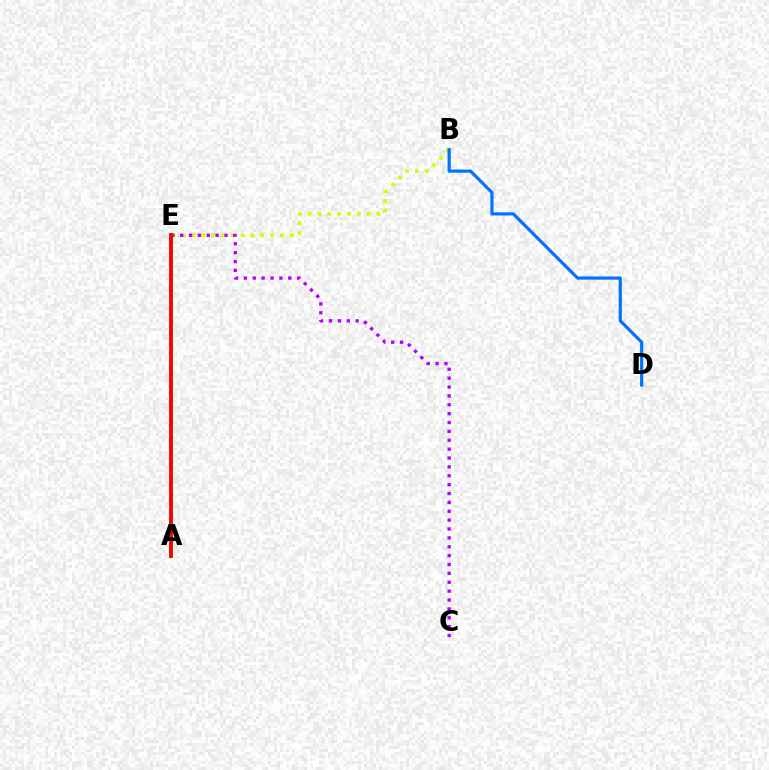{('B', 'E'): [{'color': '#d1ff00', 'line_style': 'dotted', 'thickness': 2.67}], ('C', 'E'): [{'color': '#b900ff', 'line_style': 'dotted', 'thickness': 2.41}], ('A', 'E'): [{'color': '#00ff5c', 'line_style': 'solid', 'thickness': 2.94}, {'color': '#ff0000', 'line_style': 'solid', 'thickness': 2.71}], ('B', 'D'): [{'color': '#0074ff', 'line_style': 'solid', 'thickness': 2.3}]}